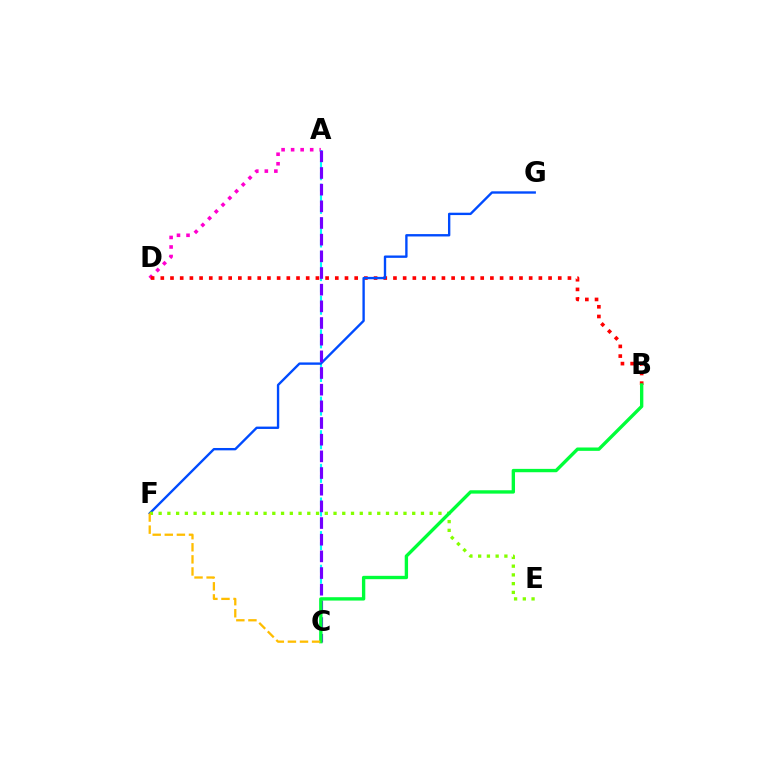{('A', 'D'): [{'color': '#ff00cf', 'line_style': 'dotted', 'thickness': 2.59}], ('B', 'D'): [{'color': '#ff0000', 'line_style': 'dotted', 'thickness': 2.63}], ('A', 'C'): [{'color': '#00fff6', 'line_style': 'dashed', 'thickness': 1.52}, {'color': '#7200ff', 'line_style': 'dashed', 'thickness': 2.26}], ('F', 'G'): [{'color': '#004bff', 'line_style': 'solid', 'thickness': 1.7}], ('E', 'F'): [{'color': '#84ff00', 'line_style': 'dotted', 'thickness': 2.38}], ('B', 'C'): [{'color': '#00ff39', 'line_style': 'solid', 'thickness': 2.42}], ('C', 'F'): [{'color': '#ffbd00', 'line_style': 'dashed', 'thickness': 1.64}]}